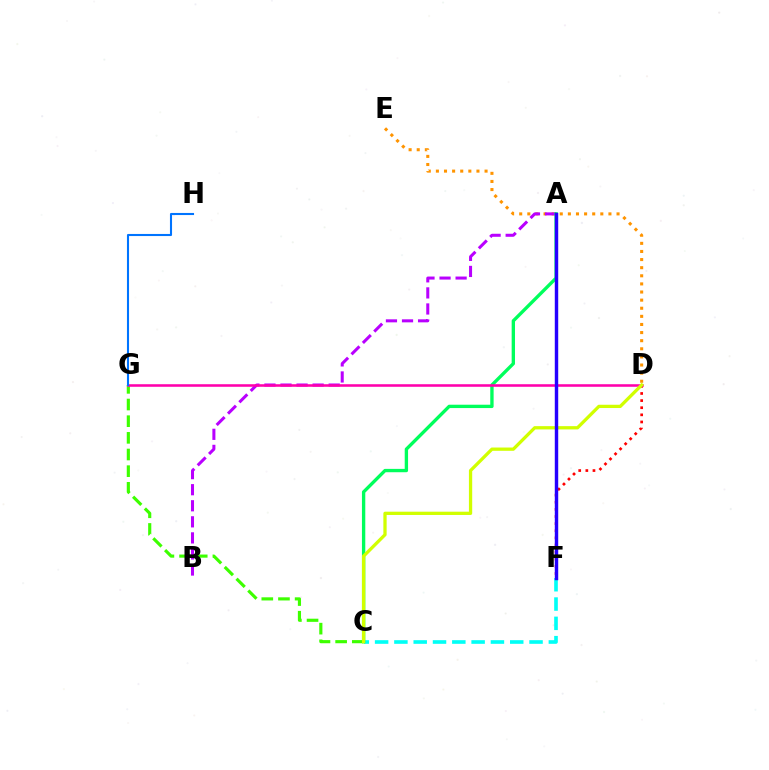{('D', 'F'): [{'color': '#ff0000', 'line_style': 'dotted', 'thickness': 1.94}], ('D', 'E'): [{'color': '#ff9400', 'line_style': 'dotted', 'thickness': 2.2}], ('C', 'F'): [{'color': '#00fff6', 'line_style': 'dashed', 'thickness': 2.62}], ('A', 'B'): [{'color': '#b900ff', 'line_style': 'dashed', 'thickness': 2.18}], ('A', 'C'): [{'color': '#00ff5c', 'line_style': 'solid', 'thickness': 2.41}], ('C', 'G'): [{'color': '#3dff00', 'line_style': 'dashed', 'thickness': 2.26}], ('D', 'G'): [{'color': '#ff00ac', 'line_style': 'solid', 'thickness': 1.85}], ('C', 'D'): [{'color': '#d1ff00', 'line_style': 'solid', 'thickness': 2.36}], ('A', 'F'): [{'color': '#2500ff', 'line_style': 'solid', 'thickness': 2.47}], ('G', 'H'): [{'color': '#0074ff', 'line_style': 'solid', 'thickness': 1.51}]}